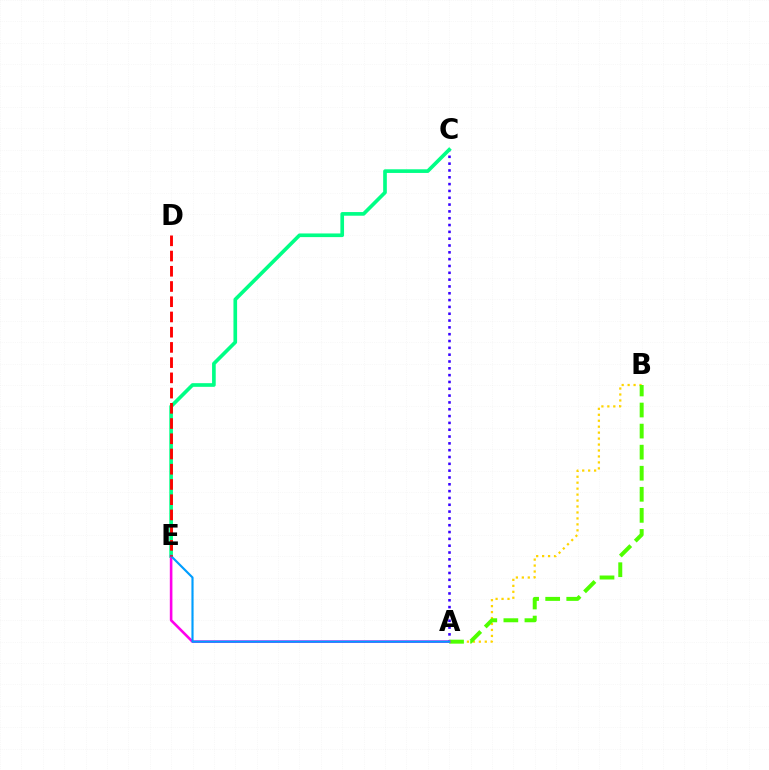{('A', 'C'): [{'color': '#3700ff', 'line_style': 'dotted', 'thickness': 1.85}], ('A', 'B'): [{'color': '#ffd500', 'line_style': 'dotted', 'thickness': 1.62}, {'color': '#4fff00', 'line_style': 'dashed', 'thickness': 2.86}], ('C', 'E'): [{'color': '#00ff86', 'line_style': 'solid', 'thickness': 2.63}], ('A', 'E'): [{'color': '#ff00ed', 'line_style': 'solid', 'thickness': 1.88}, {'color': '#009eff', 'line_style': 'solid', 'thickness': 1.55}], ('D', 'E'): [{'color': '#ff0000', 'line_style': 'dashed', 'thickness': 2.07}]}